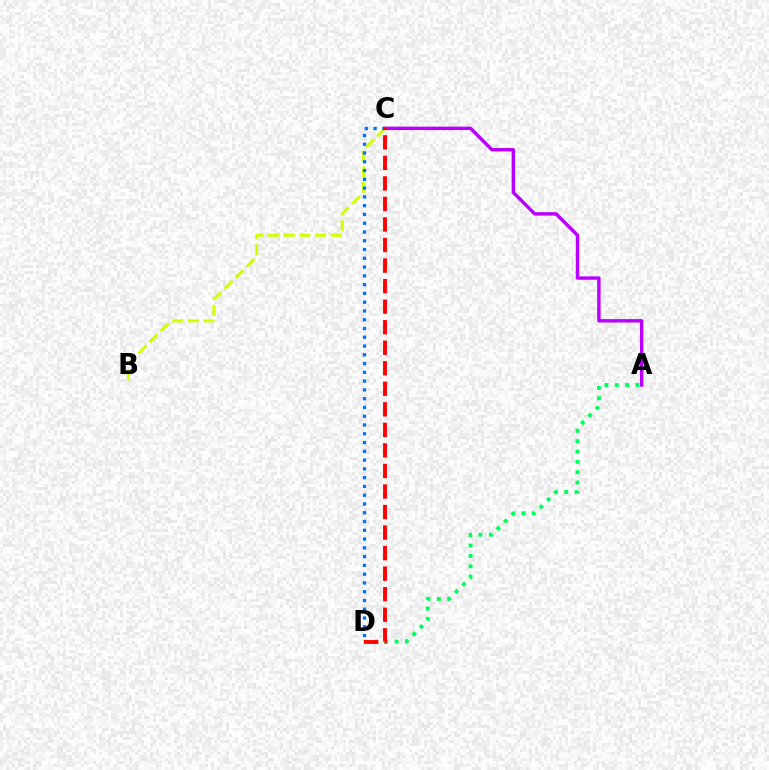{('B', 'C'): [{'color': '#d1ff00', 'line_style': 'dashed', 'thickness': 2.13}], ('C', 'D'): [{'color': '#0074ff', 'line_style': 'dotted', 'thickness': 2.38}, {'color': '#ff0000', 'line_style': 'dashed', 'thickness': 2.79}], ('A', 'C'): [{'color': '#b900ff', 'line_style': 'solid', 'thickness': 2.46}], ('A', 'D'): [{'color': '#00ff5c', 'line_style': 'dotted', 'thickness': 2.81}]}